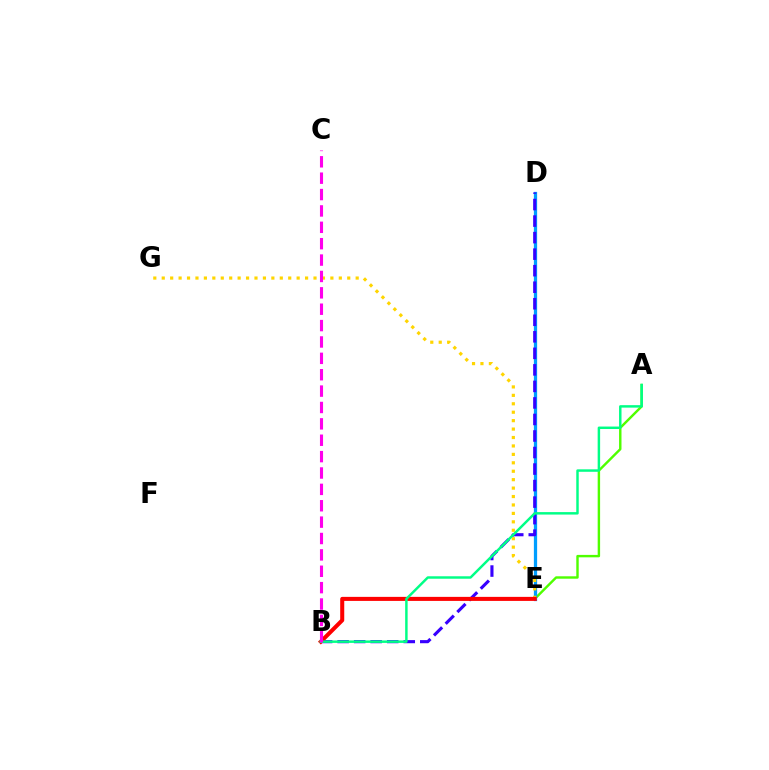{('A', 'E'): [{'color': '#4fff00', 'line_style': 'solid', 'thickness': 1.74}], ('D', 'E'): [{'color': '#009eff', 'line_style': 'solid', 'thickness': 2.34}], ('B', 'D'): [{'color': '#3700ff', 'line_style': 'dashed', 'thickness': 2.25}], ('E', 'G'): [{'color': '#ffd500', 'line_style': 'dotted', 'thickness': 2.29}], ('B', 'E'): [{'color': '#ff0000', 'line_style': 'solid', 'thickness': 2.91}], ('A', 'B'): [{'color': '#00ff86', 'line_style': 'solid', 'thickness': 1.77}], ('B', 'C'): [{'color': '#ff00ed', 'line_style': 'dashed', 'thickness': 2.23}]}